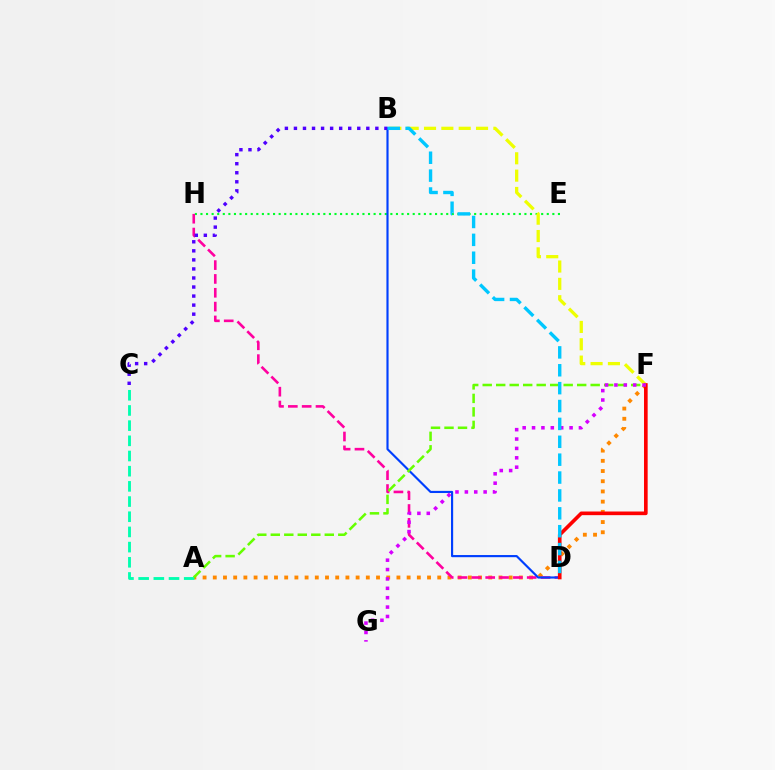{('A', 'F'): [{'color': '#ff8800', 'line_style': 'dotted', 'thickness': 2.77}, {'color': '#66ff00', 'line_style': 'dashed', 'thickness': 1.83}], ('E', 'H'): [{'color': '#00ff27', 'line_style': 'dotted', 'thickness': 1.52}], ('B', 'F'): [{'color': '#eeff00', 'line_style': 'dashed', 'thickness': 2.36}], ('D', 'H'): [{'color': '#ff00a0', 'line_style': 'dashed', 'thickness': 1.88}], ('A', 'C'): [{'color': '#00ffaf', 'line_style': 'dashed', 'thickness': 2.06}], ('B', 'D'): [{'color': '#003fff', 'line_style': 'solid', 'thickness': 1.55}, {'color': '#00c7ff', 'line_style': 'dashed', 'thickness': 2.43}], ('D', 'F'): [{'color': '#ff0000', 'line_style': 'solid', 'thickness': 2.63}], ('F', 'G'): [{'color': '#d600ff', 'line_style': 'dotted', 'thickness': 2.55}], ('B', 'C'): [{'color': '#4f00ff', 'line_style': 'dotted', 'thickness': 2.46}]}